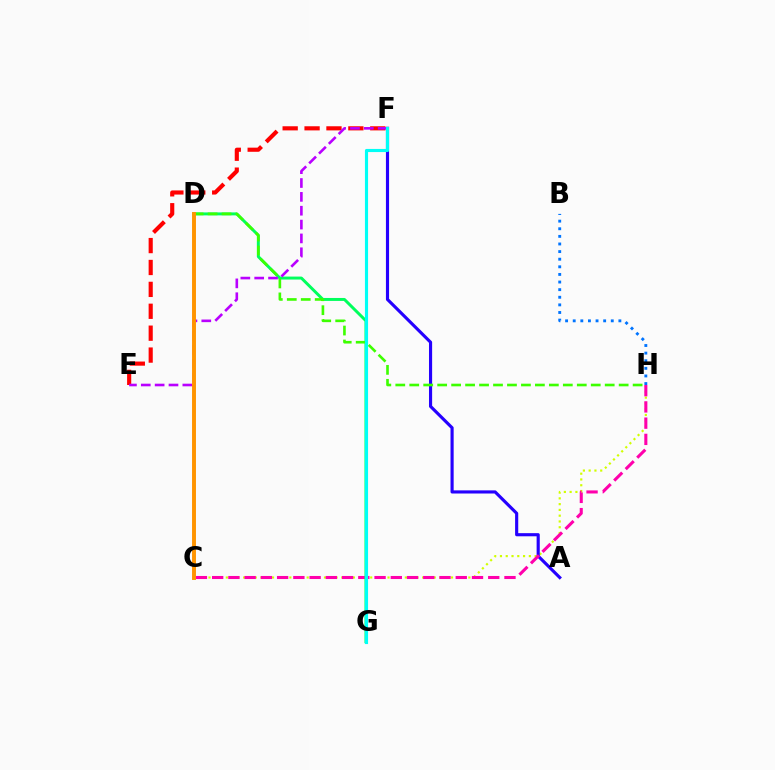{('C', 'H'): [{'color': '#d1ff00', 'line_style': 'dotted', 'thickness': 1.57}, {'color': '#ff00ac', 'line_style': 'dashed', 'thickness': 2.21}], ('A', 'F'): [{'color': '#2500ff', 'line_style': 'solid', 'thickness': 2.26}], ('D', 'G'): [{'color': '#00ff5c', 'line_style': 'solid', 'thickness': 2.13}], ('E', 'F'): [{'color': '#ff0000', 'line_style': 'dashed', 'thickness': 2.98}, {'color': '#b900ff', 'line_style': 'dashed', 'thickness': 1.88}], ('B', 'H'): [{'color': '#0074ff', 'line_style': 'dotted', 'thickness': 2.07}], ('D', 'H'): [{'color': '#3dff00', 'line_style': 'dashed', 'thickness': 1.9}], ('C', 'D'): [{'color': '#ff9400', 'line_style': 'solid', 'thickness': 2.82}], ('F', 'G'): [{'color': '#00fff6', 'line_style': 'solid', 'thickness': 2.26}]}